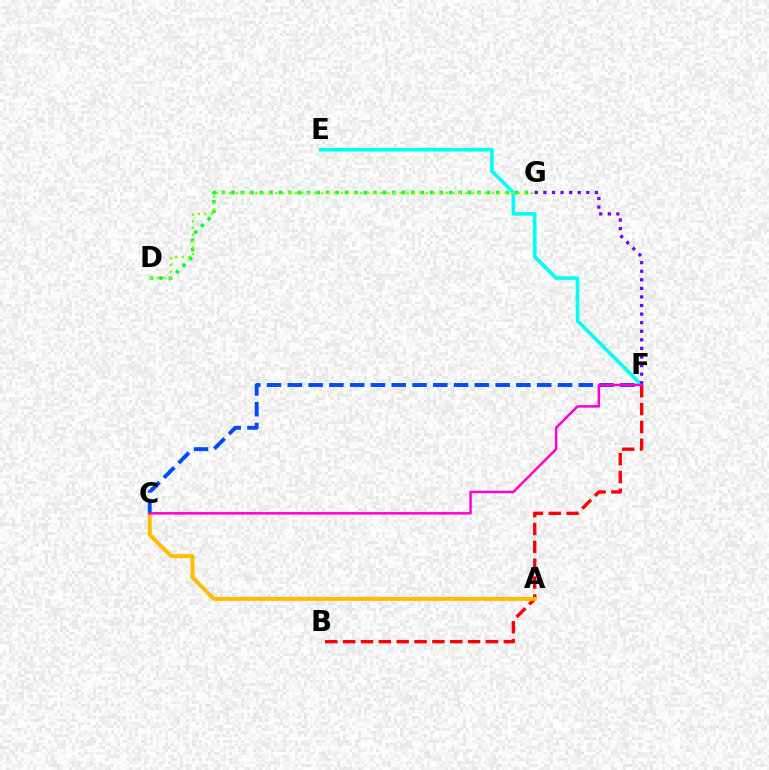{('D', 'G'): [{'color': '#00ff39', 'line_style': 'dotted', 'thickness': 2.57}, {'color': '#84ff00', 'line_style': 'dotted', 'thickness': 1.78}], ('E', 'F'): [{'color': '#00fff6', 'line_style': 'solid', 'thickness': 2.62}], ('F', 'G'): [{'color': '#7200ff', 'line_style': 'dotted', 'thickness': 2.33}], ('B', 'F'): [{'color': '#ff0000', 'line_style': 'dashed', 'thickness': 2.43}], ('A', 'C'): [{'color': '#ffbd00', 'line_style': 'solid', 'thickness': 2.85}], ('C', 'F'): [{'color': '#004bff', 'line_style': 'dashed', 'thickness': 2.82}, {'color': '#ff00cf', 'line_style': 'solid', 'thickness': 1.79}]}